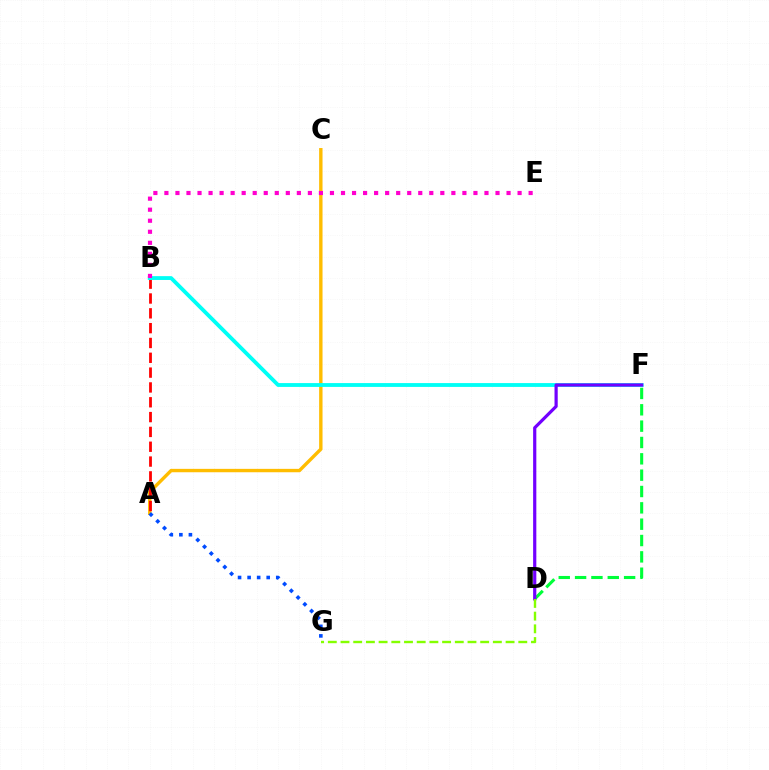{('A', 'C'): [{'color': '#ffbd00', 'line_style': 'solid', 'thickness': 2.44}], ('A', 'B'): [{'color': '#ff0000', 'line_style': 'dashed', 'thickness': 2.01}], ('B', 'F'): [{'color': '#00fff6', 'line_style': 'solid', 'thickness': 2.76}], ('D', 'F'): [{'color': '#00ff39', 'line_style': 'dashed', 'thickness': 2.22}, {'color': '#7200ff', 'line_style': 'solid', 'thickness': 2.3}], ('B', 'E'): [{'color': '#ff00cf', 'line_style': 'dotted', 'thickness': 3.0}], ('A', 'G'): [{'color': '#004bff', 'line_style': 'dotted', 'thickness': 2.59}], ('D', 'G'): [{'color': '#84ff00', 'line_style': 'dashed', 'thickness': 1.73}]}